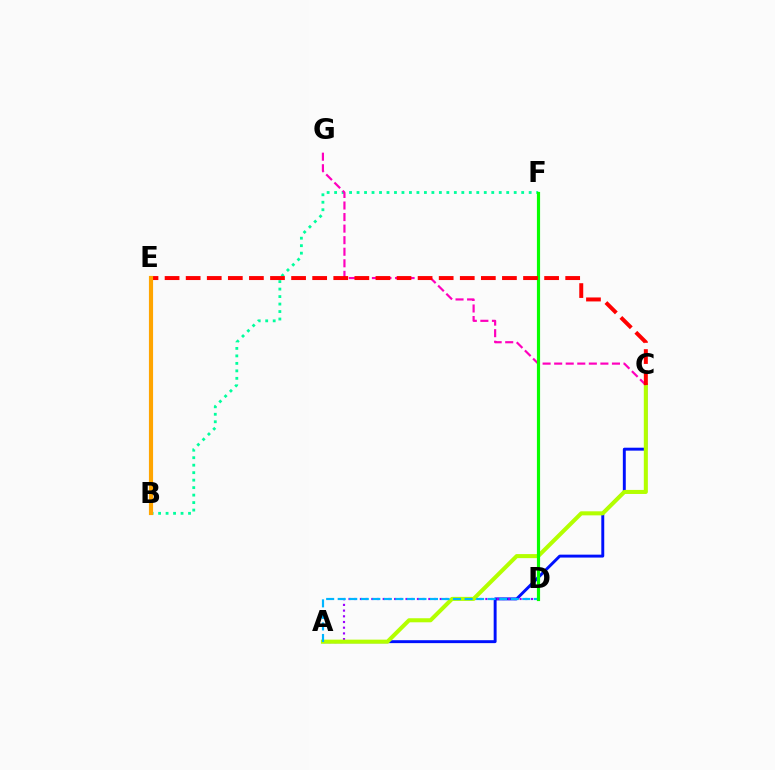{('A', 'C'): [{'color': '#0010ff', 'line_style': 'solid', 'thickness': 2.11}, {'color': '#b3ff00', 'line_style': 'solid', 'thickness': 2.91}], ('A', 'D'): [{'color': '#9b00ff', 'line_style': 'dotted', 'thickness': 1.55}, {'color': '#00b5ff', 'line_style': 'dashed', 'thickness': 1.57}], ('B', 'F'): [{'color': '#00ff9d', 'line_style': 'dotted', 'thickness': 2.03}], ('C', 'G'): [{'color': '#ff00bd', 'line_style': 'dashed', 'thickness': 1.57}], ('D', 'F'): [{'color': '#08ff00', 'line_style': 'solid', 'thickness': 2.29}], ('C', 'E'): [{'color': '#ff0000', 'line_style': 'dashed', 'thickness': 2.86}], ('B', 'E'): [{'color': '#ffa500', 'line_style': 'solid', 'thickness': 2.99}]}